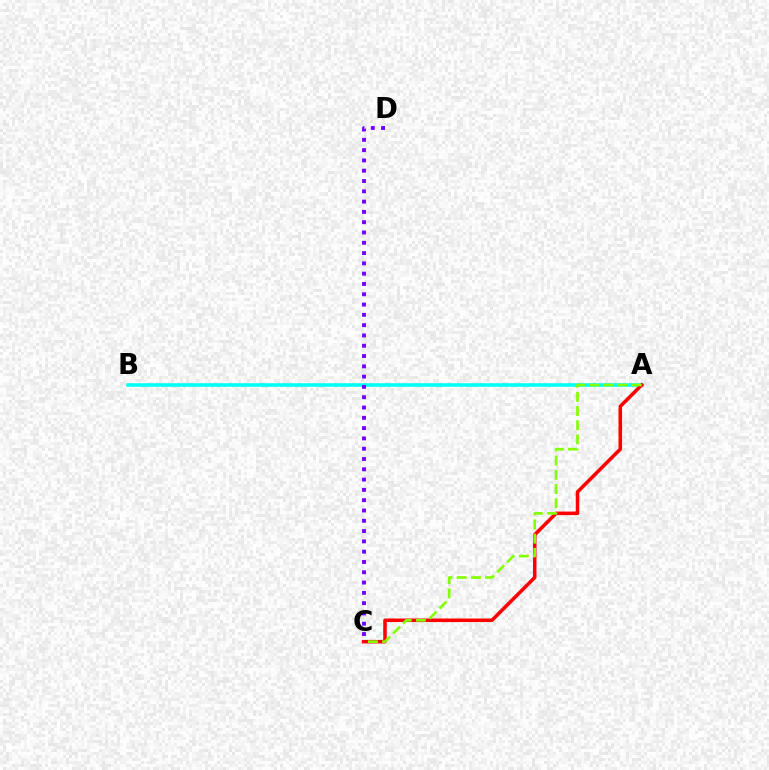{('A', 'B'): [{'color': '#00fff6', 'line_style': 'solid', 'thickness': 2.57}], ('A', 'C'): [{'color': '#ff0000', 'line_style': 'solid', 'thickness': 2.55}, {'color': '#84ff00', 'line_style': 'dashed', 'thickness': 1.93}], ('C', 'D'): [{'color': '#7200ff', 'line_style': 'dotted', 'thickness': 2.8}]}